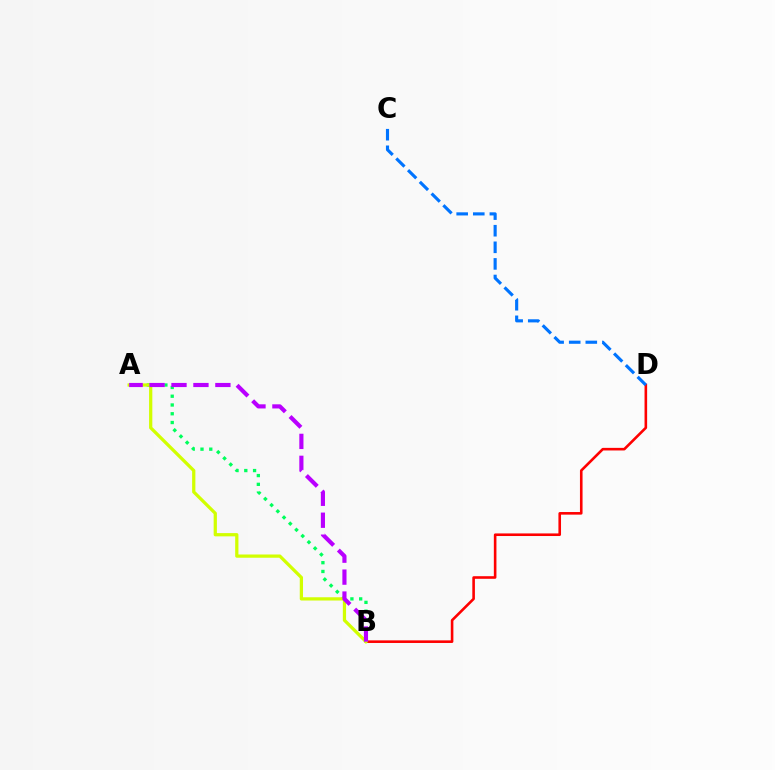{('A', 'B'): [{'color': '#00ff5c', 'line_style': 'dotted', 'thickness': 2.38}, {'color': '#d1ff00', 'line_style': 'solid', 'thickness': 2.34}, {'color': '#b900ff', 'line_style': 'dashed', 'thickness': 2.98}], ('B', 'D'): [{'color': '#ff0000', 'line_style': 'solid', 'thickness': 1.87}], ('C', 'D'): [{'color': '#0074ff', 'line_style': 'dashed', 'thickness': 2.25}]}